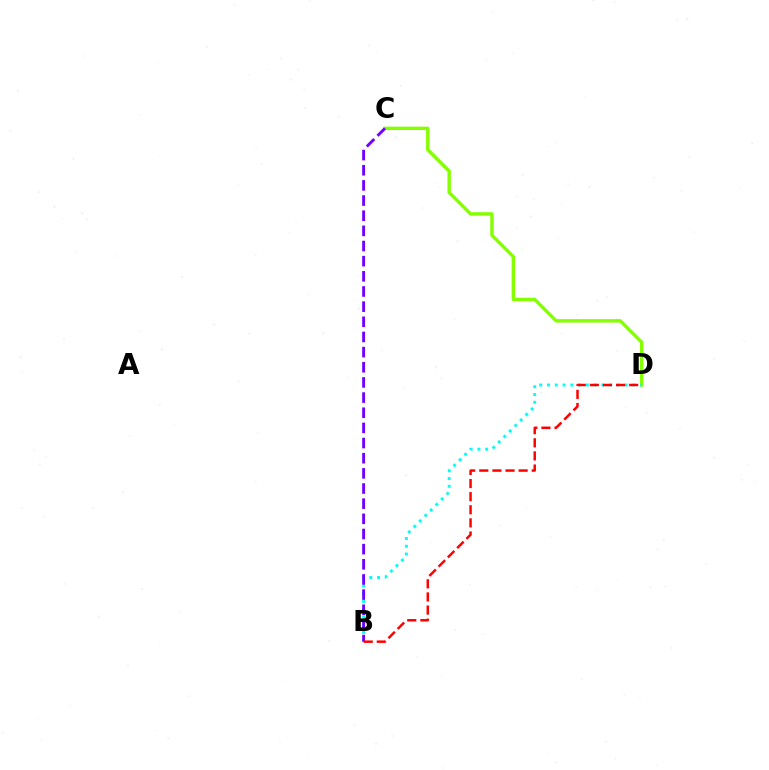{('C', 'D'): [{'color': '#84ff00', 'line_style': 'solid', 'thickness': 2.44}], ('B', 'D'): [{'color': '#00fff6', 'line_style': 'dotted', 'thickness': 2.11}, {'color': '#ff0000', 'line_style': 'dashed', 'thickness': 1.78}], ('B', 'C'): [{'color': '#7200ff', 'line_style': 'dashed', 'thickness': 2.06}]}